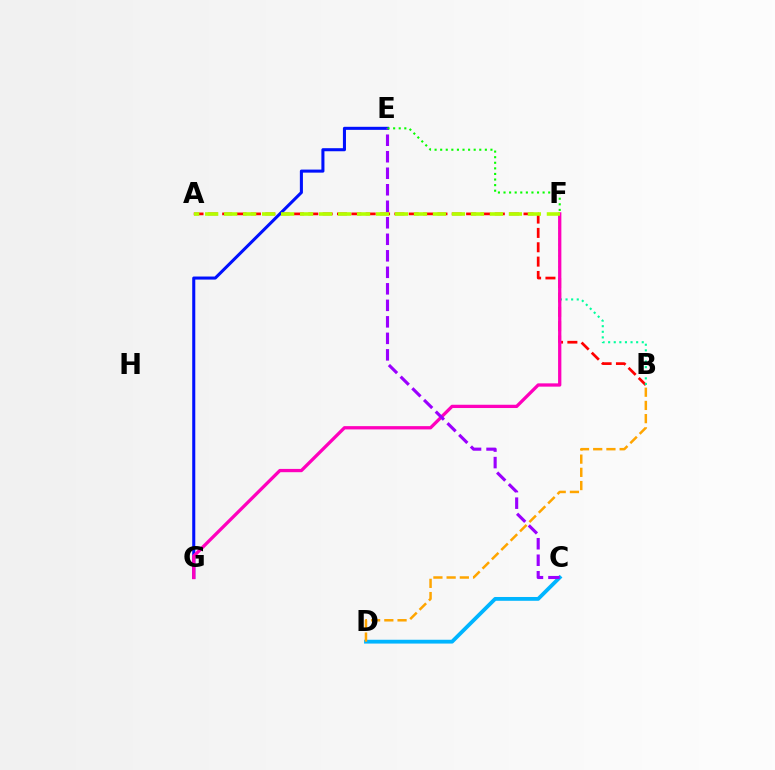{('A', 'B'): [{'color': '#ff0000', 'line_style': 'dashed', 'thickness': 1.95}], ('C', 'D'): [{'color': '#00b5ff', 'line_style': 'solid', 'thickness': 2.74}], ('B', 'F'): [{'color': '#00ff9d', 'line_style': 'dotted', 'thickness': 1.52}], ('B', 'D'): [{'color': '#ffa500', 'line_style': 'dashed', 'thickness': 1.8}], ('E', 'G'): [{'color': '#0010ff', 'line_style': 'solid', 'thickness': 2.2}], ('F', 'G'): [{'color': '#ff00bd', 'line_style': 'solid', 'thickness': 2.36}], ('A', 'F'): [{'color': '#b3ff00', 'line_style': 'dashed', 'thickness': 2.58}], ('C', 'E'): [{'color': '#9b00ff', 'line_style': 'dashed', 'thickness': 2.24}], ('E', 'F'): [{'color': '#08ff00', 'line_style': 'dotted', 'thickness': 1.52}]}